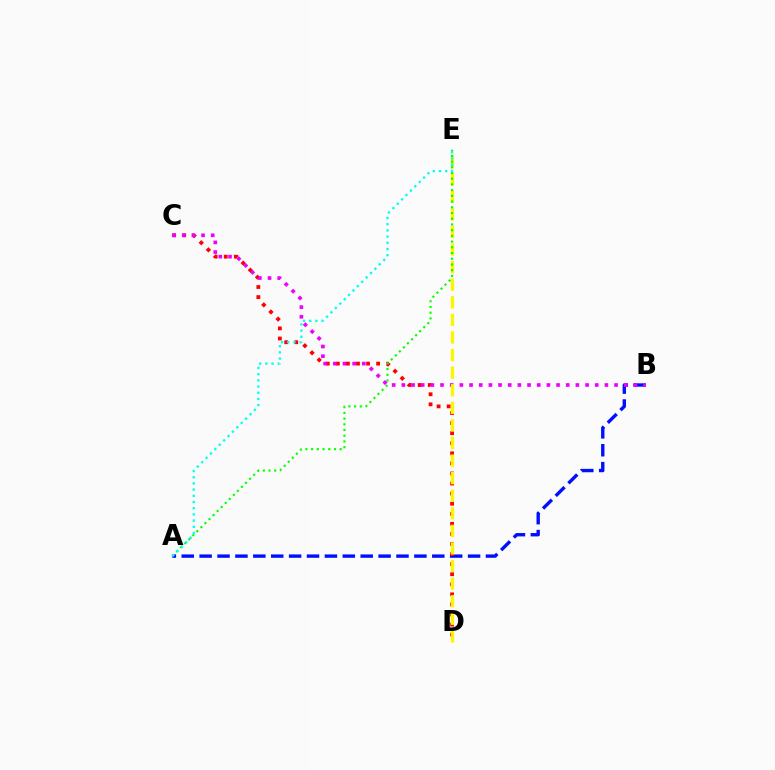{('A', 'B'): [{'color': '#0010ff', 'line_style': 'dashed', 'thickness': 2.43}], ('C', 'D'): [{'color': '#ff0000', 'line_style': 'dotted', 'thickness': 2.74}], ('B', 'C'): [{'color': '#ee00ff', 'line_style': 'dotted', 'thickness': 2.63}], ('D', 'E'): [{'color': '#fcf500', 'line_style': 'dashed', 'thickness': 2.39}], ('A', 'E'): [{'color': '#08ff00', 'line_style': 'dotted', 'thickness': 1.55}, {'color': '#00fff6', 'line_style': 'dotted', 'thickness': 1.68}]}